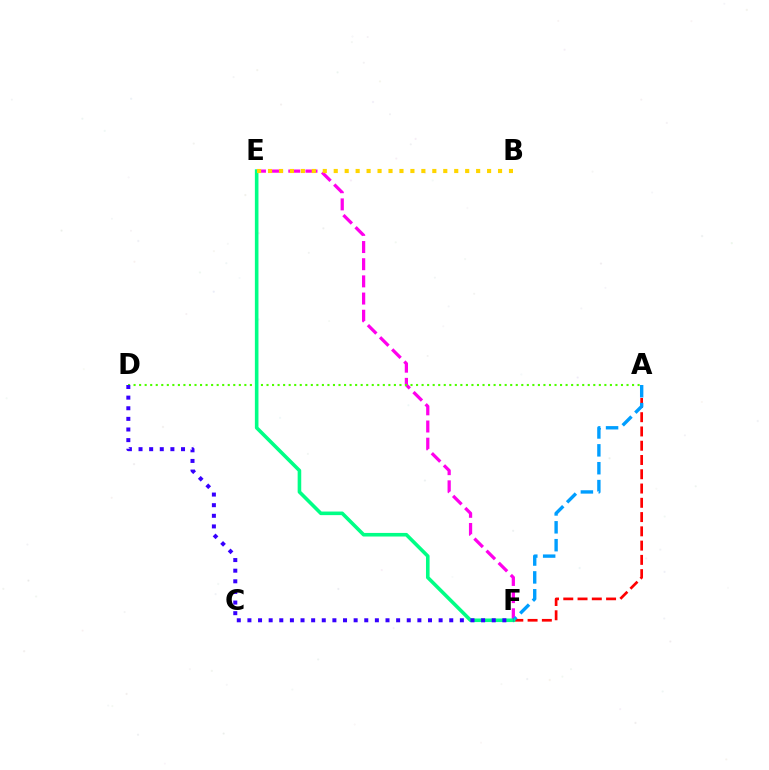{('E', 'F'): [{'color': '#ff00ed', 'line_style': 'dashed', 'thickness': 2.33}, {'color': '#00ff86', 'line_style': 'solid', 'thickness': 2.59}], ('A', 'F'): [{'color': '#ff0000', 'line_style': 'dashed', 'thickness': 1.94}, {'color': '#009eff', 'line_style': 'dashed', 'thickness': 2.43}], ('A', 'D'): [{'color': '#4fff00', 'line_style': 'dotted', 'thickness': 1.5}], ('B', 'E'): [{'color': '#ffd500', 'line_style': 'dotted', 'thickness': 2.98}], ('D', 'F'): [{'color': '#3700ff', 'line_style': 'dotted', 'thickness': 2.89}]}